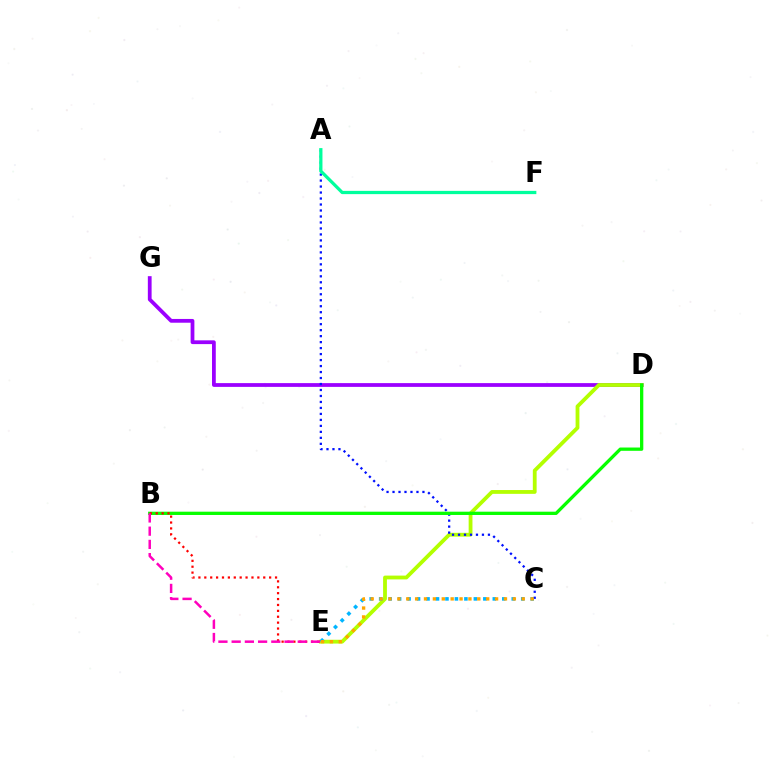{('D', 'G'): [{'color': '#9b00ff', 'line_style': 'solid', 'thickness': 2.71}], ('D', 'E'): [{'color': '#b3ff00', 'line_style': 'solid', 'thickness': 2.74}], ('C', 'E'): [{'color': '#00b5ff', 'line_style': 'dotted', 'thickness': 2.57}, {'color': '#ffa500', 'line_style': 'dotted', 'thickness': 2.41}], ('A', 'C'): [{'color': '#0010ff', 'line_style': 'dotted', 'thickness': 1.63}], ('B', 'D'): [{'color': '#08ff00', 'line_style': 'solid', 'thickness': 2.37}], ('B', 'E'): [{'color': '#ff0000', 'line_style': 'dotted', 'thickness': 1.6}, {'color': '#ff00bd', 'line_style': 'dashed', 'thickness': 1.8}], ('A', 'F'): [{'color': '#00ff9d', 'line_style': 'solid', 'thickness': 2.34}]}